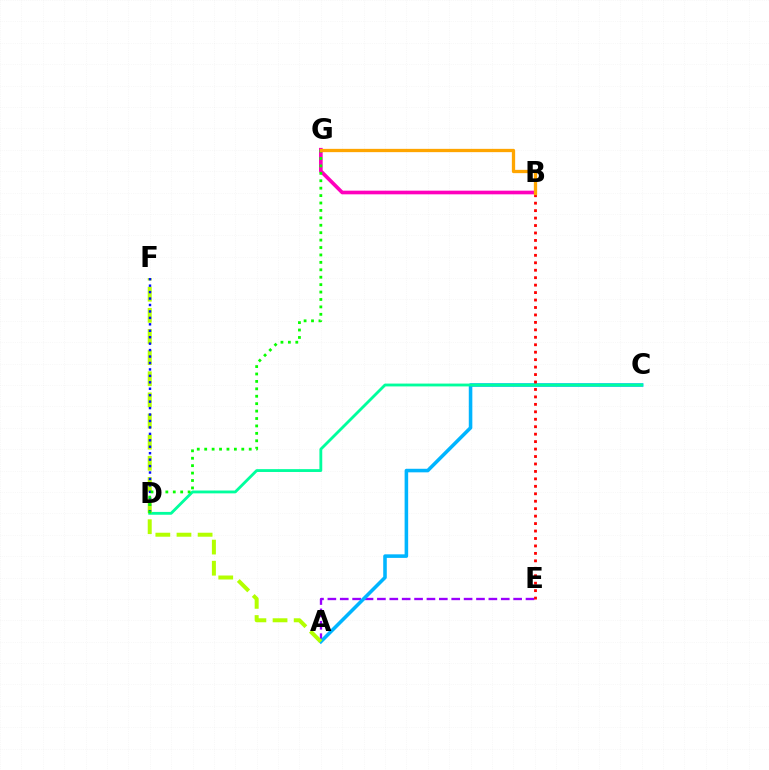{('A', 'E'): [{'color': '#9b00ff', 'line_style': 'dashed', 'thickness': 1.68}], ('A', 'C'): [{'color': '#00b5ff', 'line_style': 'solid', 'thickness': 2.56}], ('C', 'D'): [{'color': '#00ff9d', 'line_style': 'solid', 'thickness': 2.04}], ('A', 'F'): [{'color': '#b3ff00', 'line_style': 'dashed', 'thickness': 2.87}], ('B', 'E'): [{'color': '#ff0000', 'line_style': 'dotted', 'thickness': 2.02}], ('B', 'G'): [{'color': '#ff00bd', 'line_style': 'solid', 'thickness': 2.63}, {'color': '#ffa500', 'line_style': 'solid', 'thickness': 2.37}], ('D', 'F'): [{'color': '#0010ff', 'line_style': 'dotted', 'thickness': 1.75}], ('D', 'G'): [{'color': '#08ff00', 'line_style': 'dotted', 'thickness': 2.02}]}